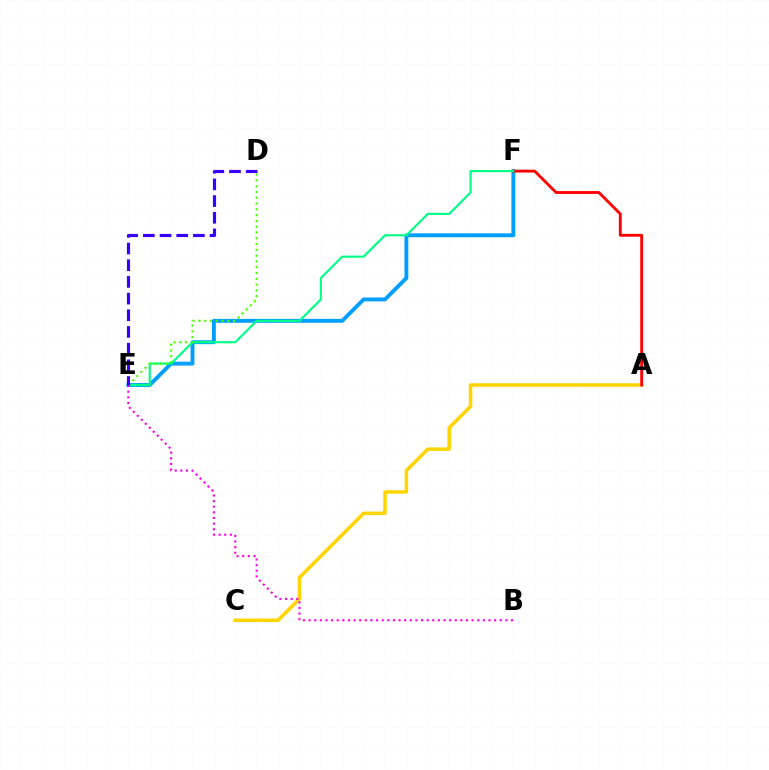{('A', 'C'): [{'color': '#ffd500', 'line_style': 'solid', 'thickness': 2.54}], ('E', 'F'): [{'color': '#009eff', 'line_style': 'solid', 'thickness': 2.79}, {'color': '#00ff86', 'line_style': 'solid', 'thickness': 1.55}], ('A', 'F'): [{'color': '#ff0000', 'line_style': 'solid', 'thickness': 2.05}], ('D', 'E'): [{'color': '#4fff00', 'line_style': 'dotted', 'thickness': 1.57}, {'color': '#3700ff', 'line_style': 'dashed', 'thickness': 2.27}], ('B', 'E'): [{'color': '#ff00ed', 'line_style': 'dotted', 'thickness': 1.53}]}